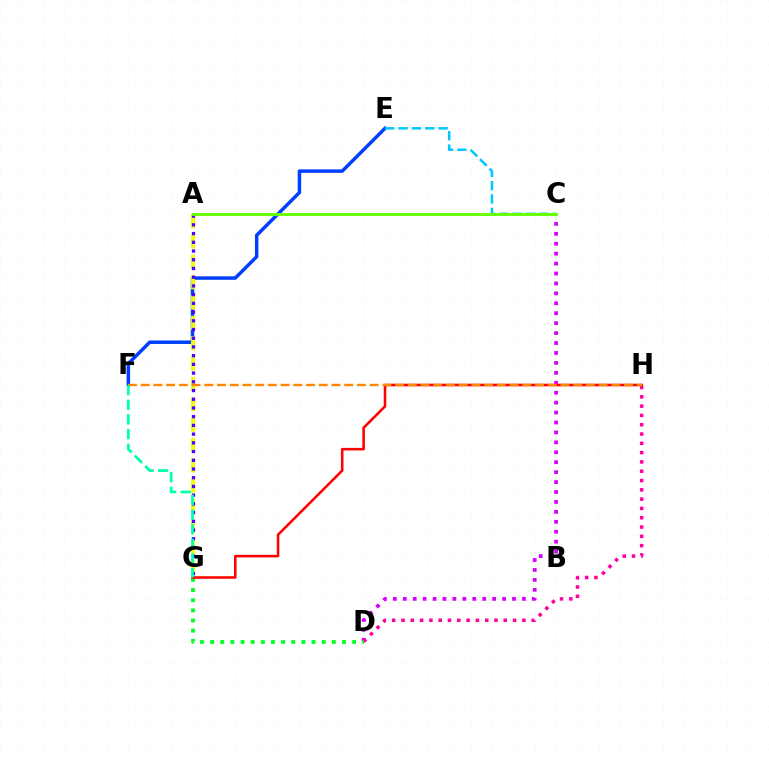{('C', 'D'): [{'color': '#d600ff', 'line_style': 'dotted', 'thickness': 2.7}], ('E', 'F'): [{'color': '#003fff', 'line_style': 'solid', 'thickness': 2.51}], ('C', 'E'): [{'color': '#00c7ff', 'line_style': 'dashed', 'thickness': 1.82}], ('A', 'G'): [{'color': '#eeff00', 'line_style': 'dashed', 'thickness': 2.77}, {'color': '#4f00ff', 'line_style': 'dotted', 'thickness': 2.37}], ('D', 'H'): [{'color': '#ff00a0', 'line_style': 'dotted', 'thickness': 2.53}], ('D', 'G'): [{'color': '#00ff27', 'line_style': 'dotted', 'thickness': 2.76}], ('A', 'C'): [{'color': '#66ff00', 'line_style': 'solid', 'thickness': 2.09}], ('G', 'H'): [{'color': '#ff0000', 'line_style': 'solid', 'thickness': 1.84}], ('F', 'H'): [{'color': '#ff8800', 'line_style': 'dashed', 'thickness': 1.73}], ('F', 'G'): [{'color': '#00ffaf', 'line_style': 'dashed', 'thickness': 1.99}]}